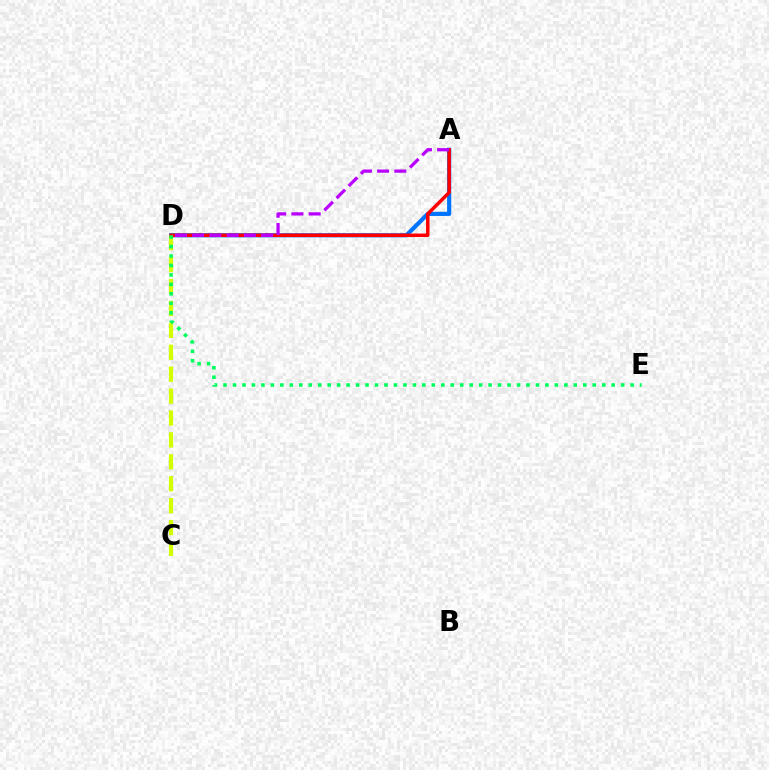{('A', 'D'): [{'color': '#0074ff', 'line_style': 'solid', 'thickness': 3.0}, {'color': '#ff0000', 'line_style': 'solid', 'thickness': 2.51}, {'color': '#b900ff', 'line_style': 'dashed', 'thickness': 2.34}], ('C', 'D'): [{'color': '#d1ff00', 'line_style': 'dashed', 'thickness': 2.98}], ('D', 'E'): [{'color': '#00ff5c', 'line_style': 'dotted', 'thickness': 2.57}]}